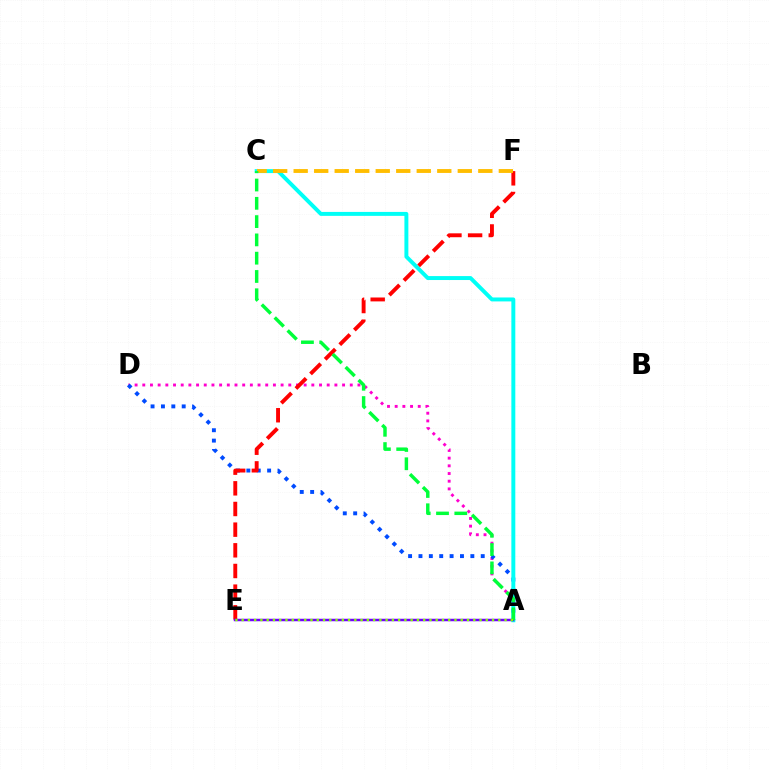{('A', 'D'): [{'color': '#ff00cf', 'line_style': 'dotted', 'thickness': 2.09}, {'color': '#004bff', 'line_style': 'dotted', 'thickness': 2.82}], ('E', 'F'): [{'color': '#ff0000', 'line_style': 'dashed', 'thickness': 2.81}], ('A', 'C'): [{'color': '#00fff6', 'line_style': 'solid', 'thickness': 2.84}, {'color': '#00ff39', 'line_style': 'dashed', 'thickness': 2.48}], ('C', 'F'): [{'color': '#ffbd00', 'line_style': 'dashed', 'thickness': 2.79}], ('A', 'E'): [{'color': '#7200ff', 'line_style': 'solid', 'thickness': 1.78}, {'color': '#84ff00', 'line_style': 'dotted', 'thickness': 1.7}]}